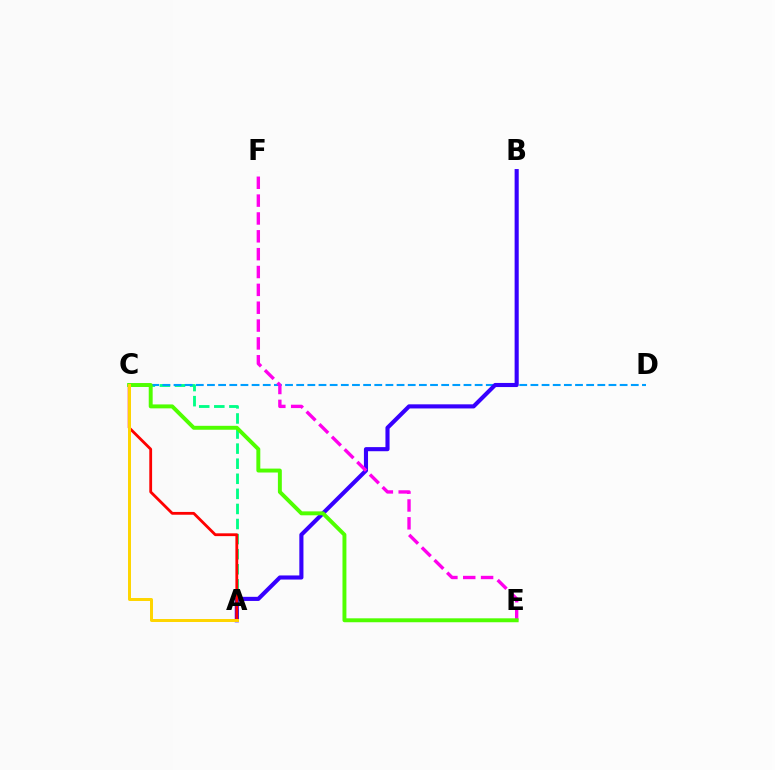{('A', 'C'): [{'color': '#00ff86', 'line_style': 'dashed', 'thickness': 2.05}, {'color': '#ff0000', 'line_style': 'solid', 'thickness': 2.02}, {'color': '#ffd500', 'line_style': 'solid', 'thickness': 2.14}], ('C', 'D'): [{'color': '#009eff', 'line_style': 'dashed', 'thickness': 1.52}], ('A', 'B'): [{'color': '#3700ff', 'line_style': 'solid', 'thickness': 2.96}], ('E', 'F'): [{'color': '#ff00ed', 'line_style': 'dashed', 'thickness': 2.42}], ('C', 'E'): [{'color': '#4fff00', 'line_style': 'solid', 'thickness': 2.83}]}